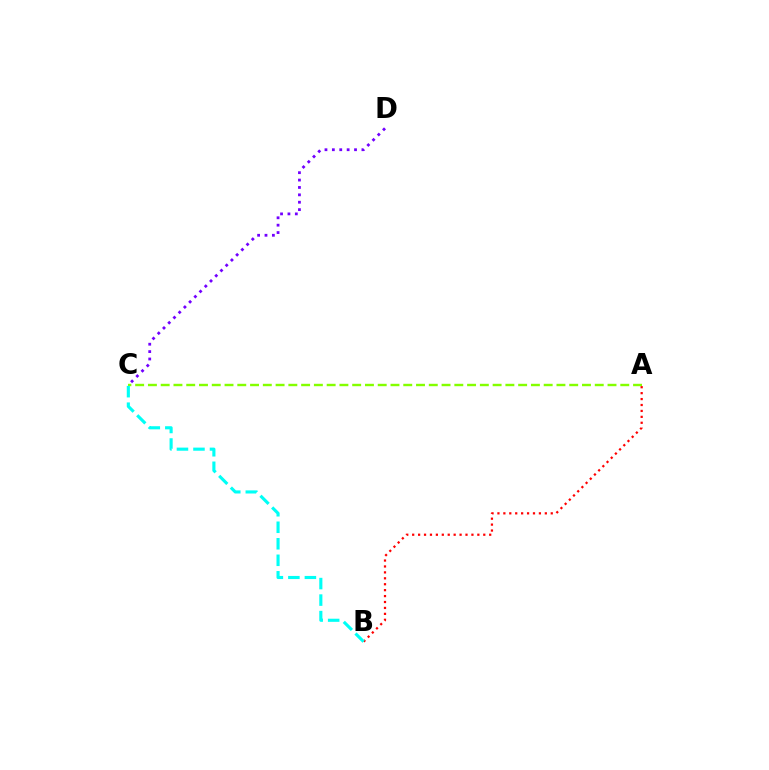{('C', 'D'): [{'color': '#7200ff', 'line_style': 'dotted', 'thickness': 2.01}], ('A', 'C'): [{'color': '#84ff00', 'line_style': 'dashed', 'thickness': 1.73}], ('A', 'B'): [{'color': '#ff0000', 'line_style': 'dotted', 'thickness': 1.61}], ('B', 'C'): [{'color': '#00fff6', 'line_style': 'dashed', 'thickness': 2.24}]}